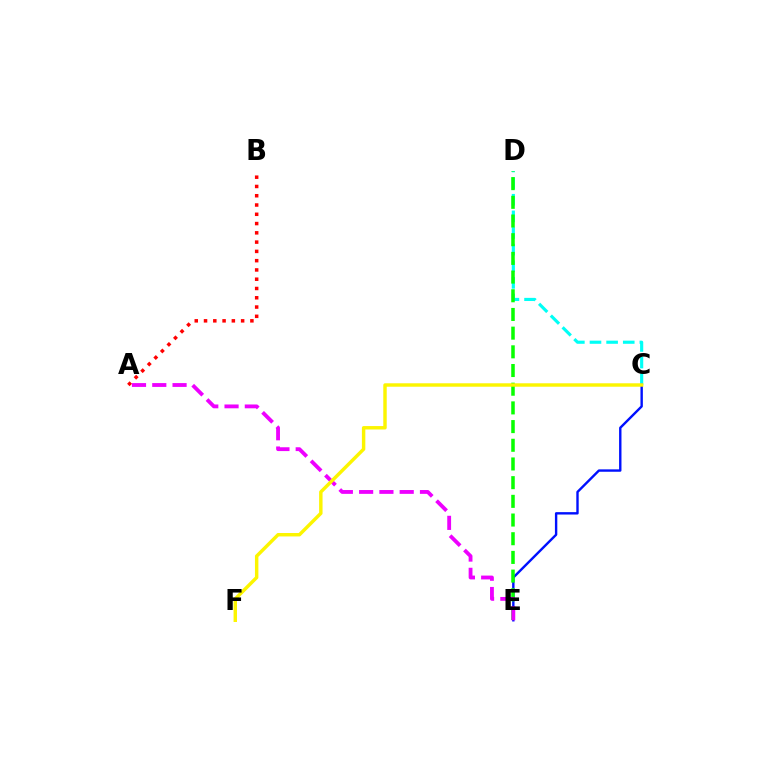{('A', 'B'): [{'color': '#ff0000', 'line_style': 'dotted', 'thickness': 2.52}], ('C', 'D'): [{'color': '#00fff6', 'line_style': 'dashed', 'thickness': 2.26}], ('C', 'E'): [{'color': '#0010ff', 'line_style': 'solid', 'thickness': 1.72}], ('D', 'E'): [{'color': '#08ff00', 'line_style': 'dashed', 'thickness': 2.54}], ('A', 'E'): [{'color': '#ee00ff', 'line_style': 'dashed', 'thickness': 2.76}], ('C', 'F'): [{'color': '#fcf500', 'line_style': 'solid', 'thickness': 2.47}]}